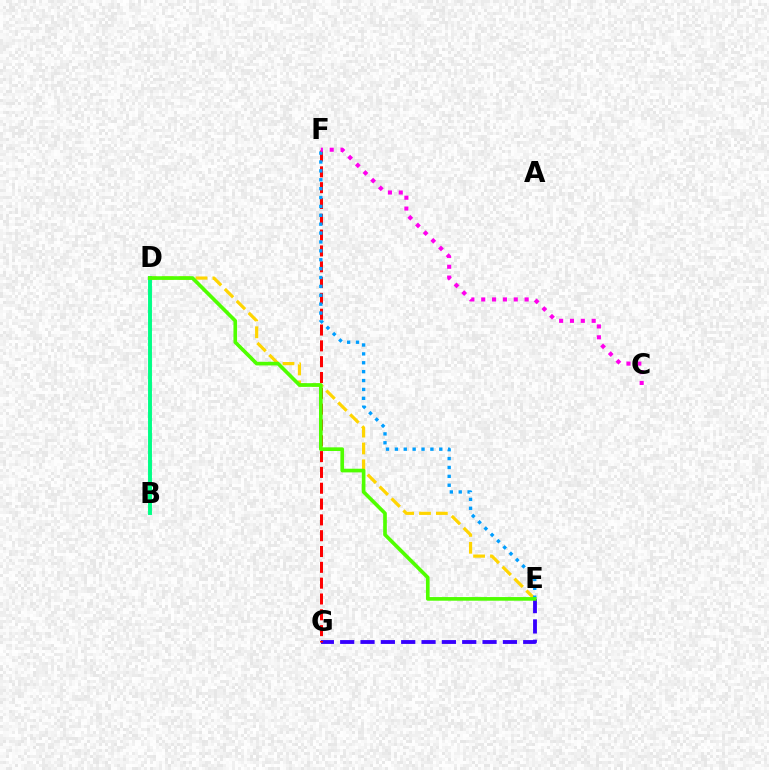{('E', 'G'): [{'color': '#3700ff', 'line_style': 'dashed', 'thickness': 2.76}], ('F', 'G'): [{'color': '#ff0000', 'line_style': 'dashed', 'thickness': 2.15}], ('D', 'E'): [{'color': '#ffd500', 'line_style': 'dashed', 'thickness': 2.29}, {'color': '#4fff00', 'line_style': 'solid', 'thickness': 2.64}], ('E', 'F'): [{'color': '#009eff', 'line_style': 'dotted', 'thickness': 2.41}], ('C', 'F'): [{'color': '#ff00ed', 'line_style': 'dotted', 'thickness': 2.95}], ('B', 'D'): [{'color': '#00ff86', 'line_style': 'solid', 'thickness': 2.82}]}